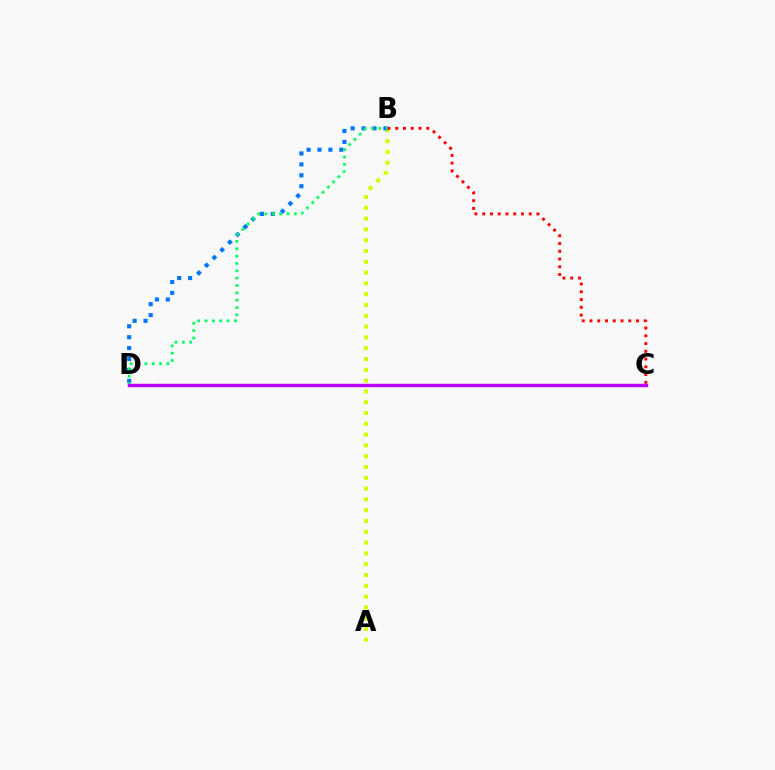{('A', 'B'): [{'color': '#d1ff00', 'line_style': 'dotted', 'thickness': 2.93}], ('B', 'D'): [{'color': '#0074ff', 'line_style': 'dotted', 'thickness': 2.97}, {'color': '#00ff5c', 'line_style': 'dotted', 'thickness': 2.0}], ('B', 'C'): [{'color': '#ff0000', 'line_style': 'dotted', 'thickness': 2.11}], ('C', 'D'): [{'color': '#b900ff', 'line_style': 'solid', 'thickness': 2.48}]}